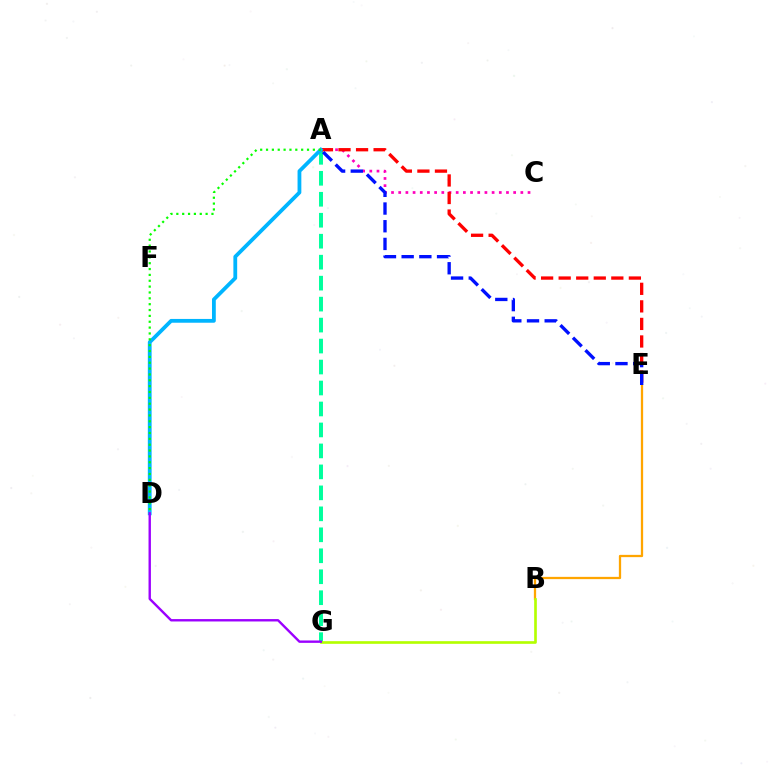{('B', 'E'): [{'color': '#ffa500', 'line_style': 'solid', 'thickness': 1.64}], ('A', 'C'): [{'color': '#ff00bd', 'line_style': 'dotted', 'thickness': 1.95}], ('A', 'G'): [{'color': '#00ff9d', 'line_style': 'dashed', 'thickness': 2.85}], ('A', 'E'): [{'color': '#ff0000', 'line_style': 'dashed', 'thickness': 2.38}, {'color': '#0010ff', 'line_style': 'dashed', 'thickness': 2.4}], ('B', 'G'): [{'color': '#b3ff00', 'line_style': 'solid', 'thickness': 1.91}], ('A', 'D'): [{'color': '#00b5ff', 'line_style': 'solid', 'thickness': 2.73}, {'color': '#08ff00', 'line_style': 'dotted', 'thickness': 1.59}], ('D', 'G'): [{'color': '#9b00ff', 'line_style': 'solid', 'thickness': 1.72}]}